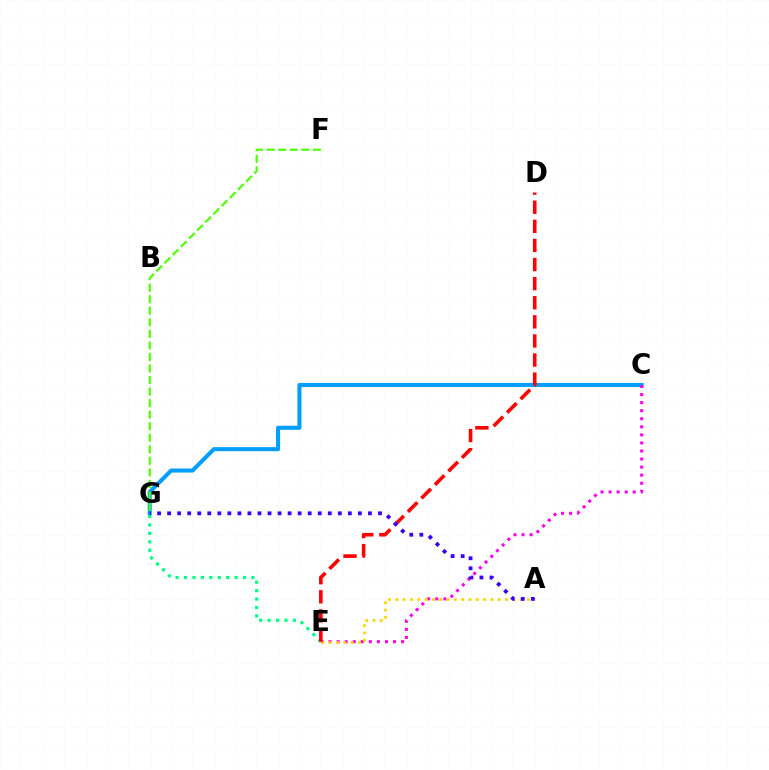{('C', 'G'): [{'color': '#009eff', 'line_style': 'solid', 'thickness': 2.92}], ('C', 'E'): [{'color': '#ff00ed', 'line_style': 'dotted', 'thickness': 2.19}], ('A', 'E'): [{'color': '#ffd500', 'line_style': 'dotted', 'thickness': 1.99}], ('E', 'G'): [{'color': '#00ff86', 'line_style': 'dotted', 'thickness': 2.29}], ('D', 'E'): [{'color': '#ff0000', 'line_style': 'dashed', 'thickness': 2.59}], ('F', 'G'): [{'color': '#4fff00', 'line_style': 'dashed', 'thickness': 1.57}], ('A', 'G'): [{'color': '#3700ff', 'line_style': 'dotted', 'thickness': 2.73}]}